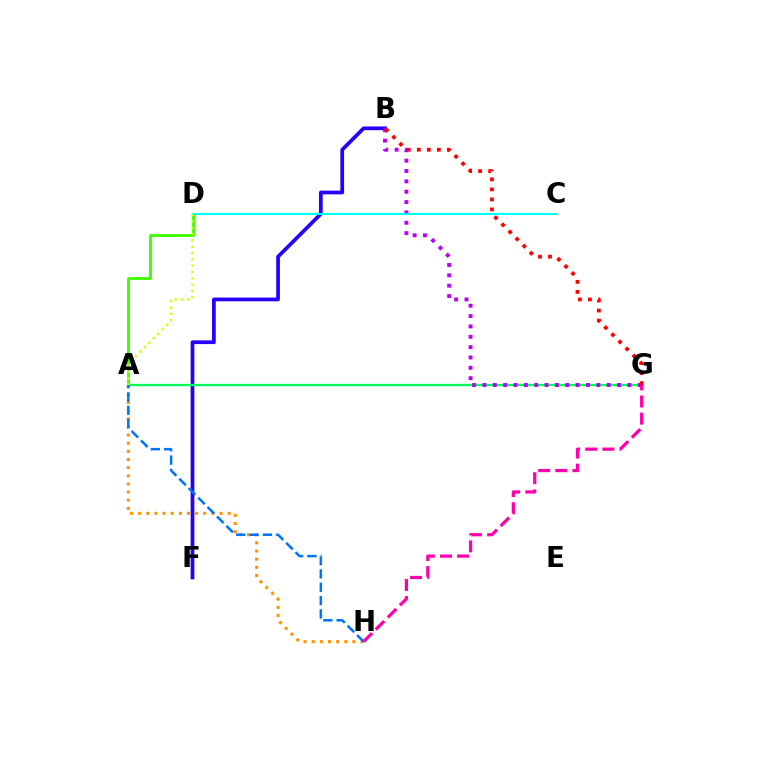{('B', 'F'): [{'color': '#2500ff', 'line_style': 'solid', 'thickness': 2.69}], ('A', 'G'): [{'color': '#00ff5c', 'line_style': 'solid', 'thickness': 1.67}], ('A', 'H'): [{'color': '#ff9400', 'line_style': 'dotted', 'thickness': 2.21}, {'color': '#0074ff', 'line_style': 'dashed', 'thickness': 1.81}], ('A', 'D'): [{'color': '#3dff00', 'line_style': 'solid', 'thickness': 2.04}, {'color': '#d1ff00', 'line_style': 'dotted', 'thickness': 1.72}], ('B', 'G'): [{'color': '#b900ff', 'line_style': 'dotted', 'thickness': 2.81}, {'color': '#ff0000', 'line_style': 'dotted', 'thickness': 2.72}], ('C', 'D'): [{'color': '#00fff6', 'line_style': 'solid', 'thickness': 1.53}], ('G', 'H'): [{'color': '#ff00ac', 'line_style': 'dashed', 'thickness': 2.33}]}